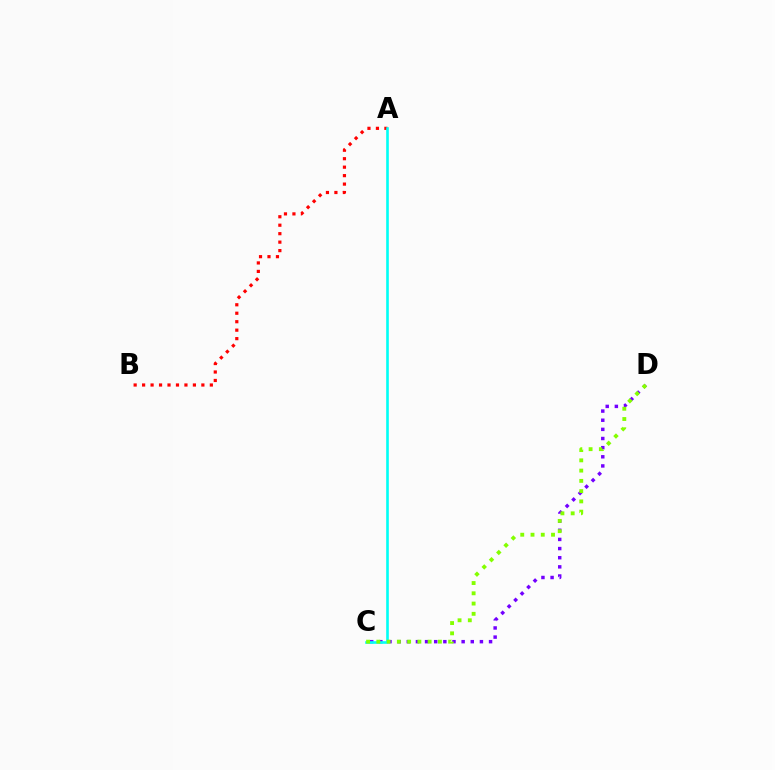{('C', 'D'): [{'color': '#7200ff', 'line_style': 'dotted', 'thickness': 2.48}, {'color': '#84ff00', 'line_style': 'dotted', 'thickness': 2.79}], ('A', 'B'): [{'color': '#ff0000', 'line_style': 'dotted', 'thickness': 2.3}], ('A', 'C'): [{'color': '#00fff6', 'line_style': 'solid', 'thickness': 1.89}]}